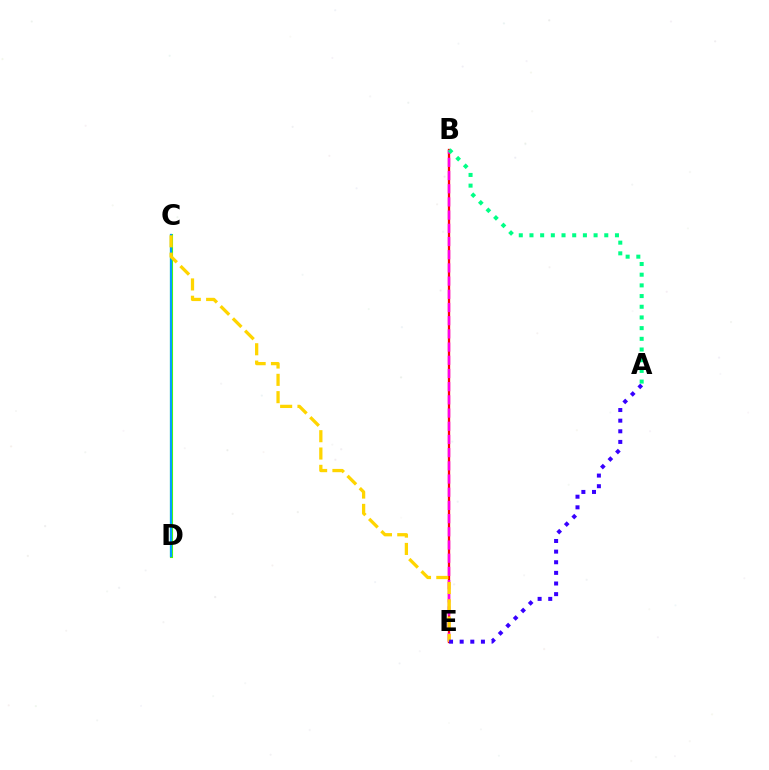{('B', 'E'): [{'color': '#ff0000', 'line_style': 'solid', 'thickness': 1.66}, {'color': '#ff00ed', 'line_style': 'dashed', 'thickness': 1.79}], ('C', 'D'): [{'color': '#4fff00', 'line_style': 'solid', 'thickness': 2.23}, {'color': '#009eff', 'line_style': 'solid', 'thickness': 1.61}], ('C', 'E'): [{'color': '#ffd500', 'line_style': 'dashed', 'thickness': 2.35}], ('A', 'E'): [{'color': '#3700ff', 'line_style': 'dotted', 'thickness': 2.89}], ('A', 'B'): [{'color': '#00ff86', 'line_style': 'dotted', 'thickness': 2.9}]}